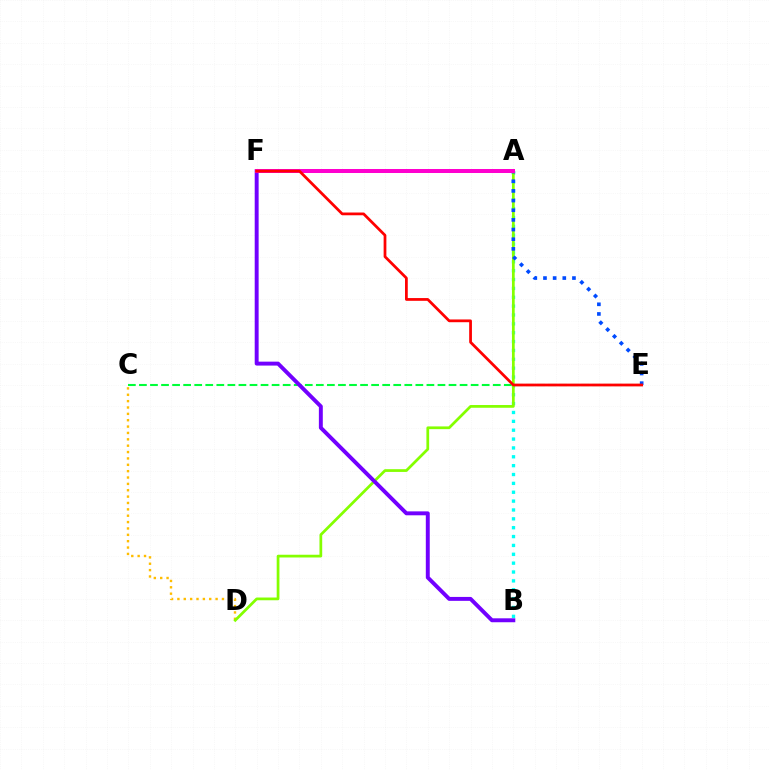{('C', 'D'): [{'color': '#ffbd00', 'line_style': 'dotted', 'thickness': 1.73}], ('A', 'B'): [{'color': '#00fff6', 'line_style': 'dotted', 'thickness': 2.41}], ('C', 'E'): [{'color': '#00ff39', 'line_style': 'dashed', 'thickness': 1.5}], ('A', 'D'): [{'color': '#84ff00', 'line_style': 'solid', 'thickness': 1.97}], ('A', 'E'): [{'color': '#004bff', 'line_style': 'dotted', 'thickness': 2.62}], ('B', 'F'): [{'color': '#7200ff', 'line_style': 'solid', 'thickness': 2.83}], ('A', 'F'): [{'color': '#ff00cf', 'line_style': 'solid', 'thickness': 2.87}], ('E', 'F'): [{'color': '#ff0000', 'line_style': 'solid', 'thickness': 1.98}]}